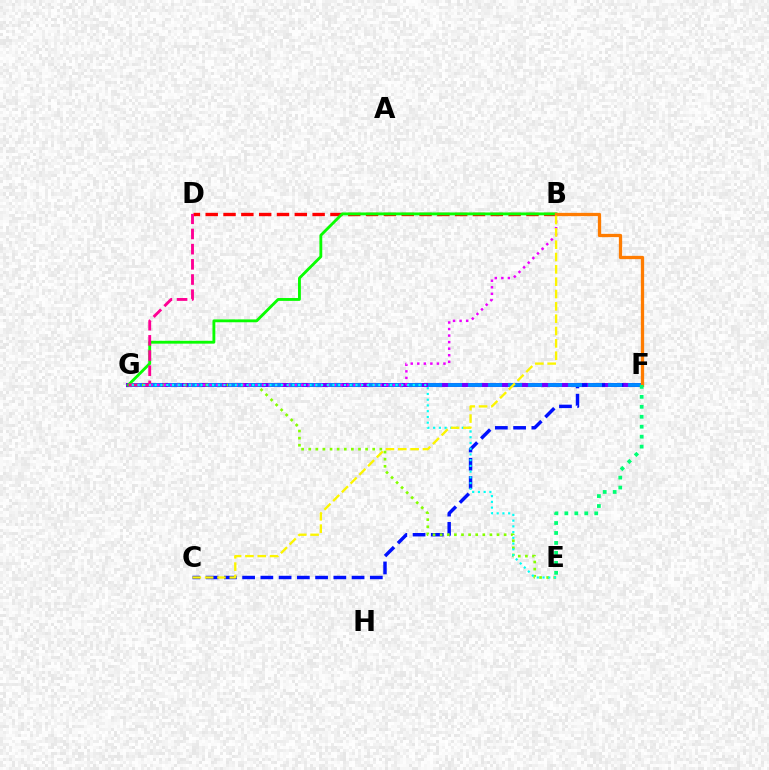{('B', 'D'): [{'color': '#ff0000', 'line_style': 'dashed', 'thickness': 2.42}], ('F', 'G'): [{'color': '#7200ff', 'line_style': 'solid', 'thickness': 2.91}, {'color': '#008cff', 'line_style': 'dashed', 'thickness': 2.72}], ('C', 'F'): [{'color': '#0010ff', 'line_style': 'dashed', 'thickness': 2.48}], ('E', 'G'): [{'color': '#84ff00', 'line_style': 'dotted', 'thickness': 1.93}, {'color': '#00fff6', 'line_style': 'dotted', 'thickness': 1.56}], ('B', 'G'): [{'color': '#08ff00', 'line_style': 'solid', 'thickness': 2.05}, {'color': '#ee00ff', 'line_style': 'dotted', 'thickness': 1.78}], ('D', 'G'): [{'color': '#ff0094', 'line_style': 'dashed', 'thickness': 2.06}], ('B', 'F'): [{'color': '#ff7c00', 'line_style': 'solid', 'thickness': 2.37}], ('B', 'C'): [{'color': '#fcf500', 'line_style': 'dashed', 'thickness': 1.68}], ('E', 'F'): [{'color': '#00ff74', 'line_style': 'dotted', 'thickness': 2.71}]}